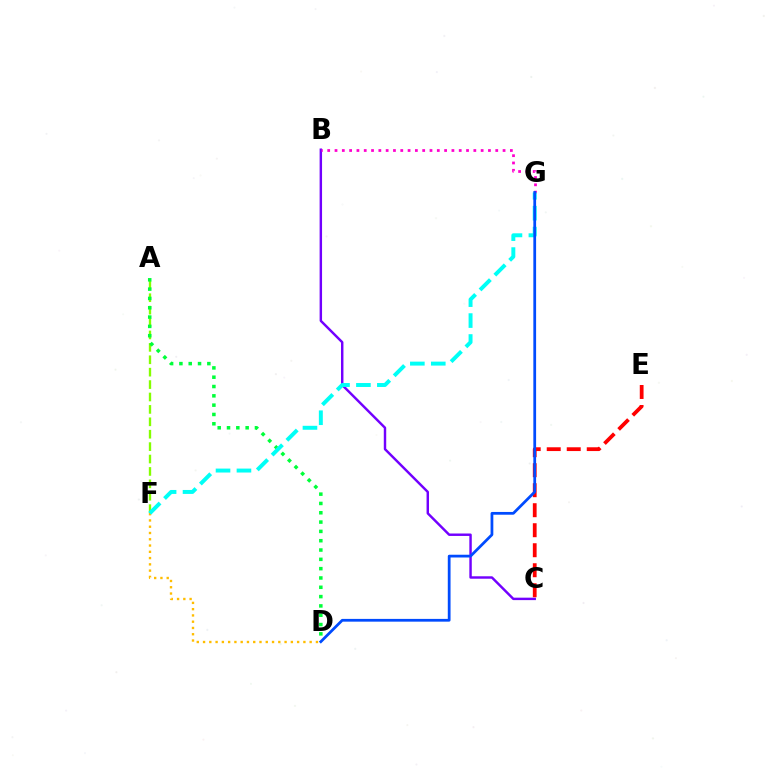{('A', 'F'): [{'color': '#84ff00', 'line_style': 'dashed', 'thickness': 1.69}], ('B', 'C'): [{'color': '#7200ff', 'line_style': 'solid', 'thickness': 1.76}], ('B', 'G'): [{'color': '#ff00cf', 'line_style': 'dotted', 'thickness': 1.99}], ('C', 'E'): [{'color': '#ff0000', 'line_style': 'dashed', 'thickness': 2.72}], ('D', 'F'): [{'color': '#ffbd00', 'line_style': 'dotted', 'thickness': 1.7}], ('A', 'D'): [{'color': '#00ff39', 'line_style': 'dotted', 'thickness': 2.53}], ('F', 'G'): [{'color': '#00fff6', 'line_style': 'dashed', 'thickness': 2.84}], ('D', 'G'): [{'color': '#004bff', 'line_style': 'solid', 'thickness': 1.98}]}